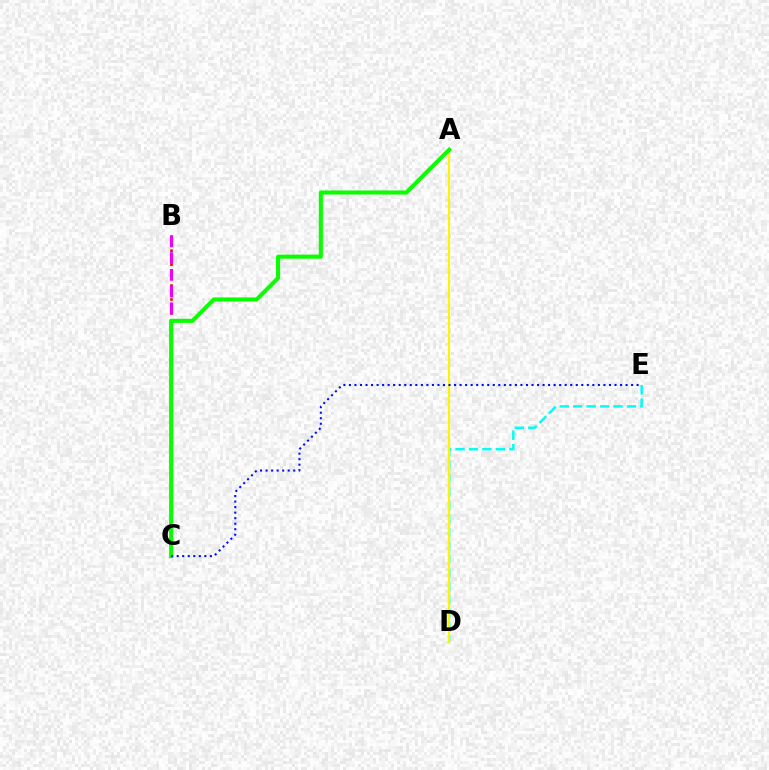{('D', 'E'): [{'color': '#00fff6', 'line_style': 'dashed', 'thickness': 1.83}], ('A', 'D'): [{'color': '#fcf500', 'line_style': 'solid', 'thickness': 1.56}], ('B', 'C'): [{'color': '#ff0000', 'line_style': 'dotted', 'thickness': 1.89}, {'color': '#ee00ff', 'line_style': 'dashed', 'thickness': 2.28}], ('A', 'C'): [{'color': '#08ff00', 'line_style': 'solid', 'thickness': 2.91}], ('C', 'E'): [{'color': '#0010ff', 'line_style': 'dotted', 'thickness': 1.5}]}